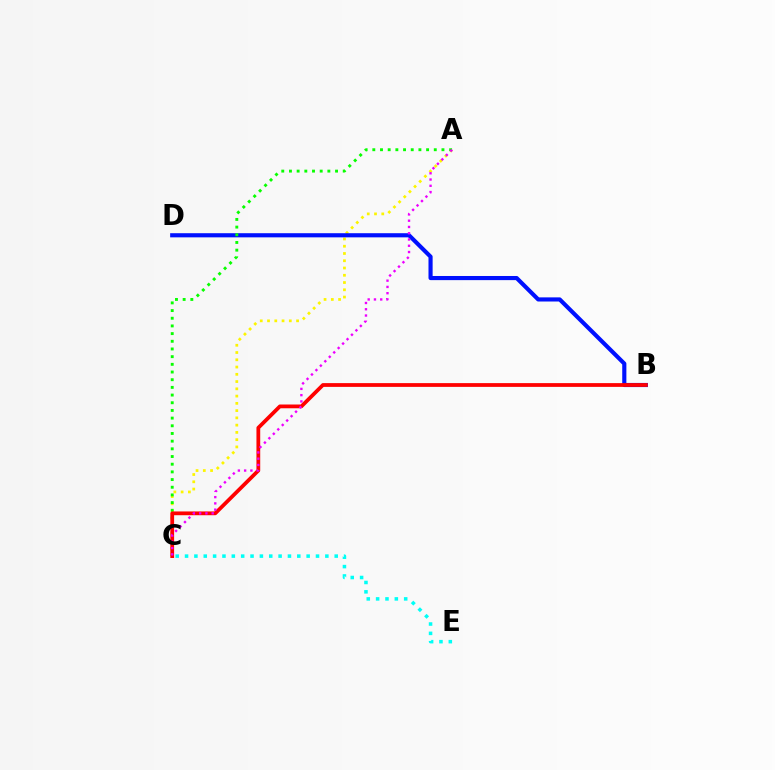{('A', 'C'): [{'color': '#fcf500', 'line_style': 'dotted', 'thickness': 1.97}, {'color': '#08ff00', 'line_style': 'dotted', 'thickness': 2.09}, {'color': '#ee00ff', 'line_style': 'dotted', 'thickness': 1.7}], ('B', 'D'): [{'color': '#0010ff', 'line_style': 'solid', 'thickness': 2.98}], ('B', 'C'): [{'color': '#ff0000', 'line_style': 'solid', 'thickness': 2.71}], ('C', 'E'): [{'color': '#00fff6', 'line_style': 'dotted', 'thickness': 2.54}]}